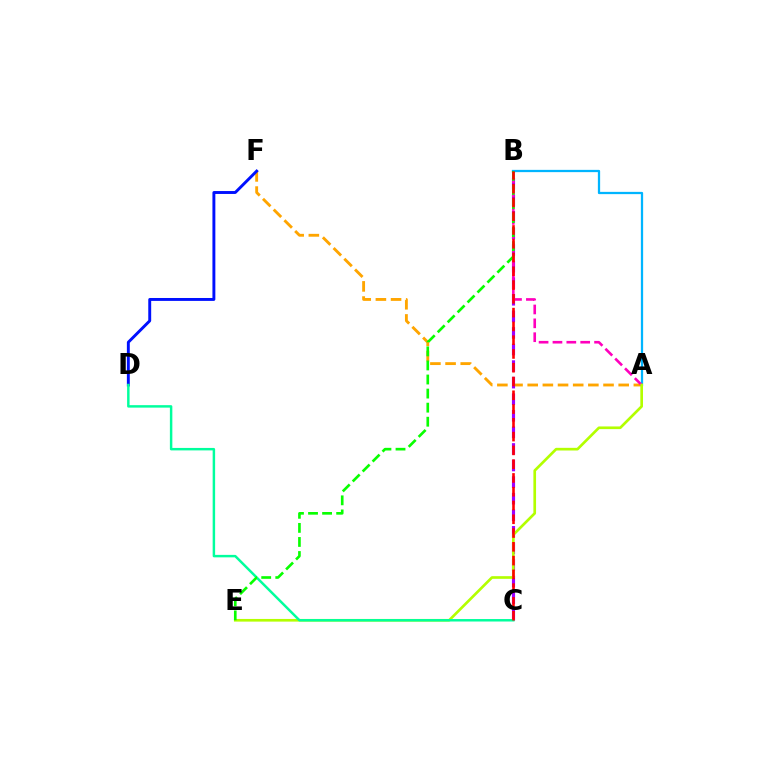{('A', 'B'): [{'color': '#00b5ff', 'line_style': 'solid', 'thickness': 1.63}, {'color': '#ff00bd', 'line_style': 'dashed', 'thickness': 1.88}], ('A', 'F'): [{'color': '#ffa500', 'line_style': 'dashed', 'thickness': 2.06}], ('B', 'C'): [{'color': '#9b00ff', 'line_style': 'dashed', 'thickness': 2.25}, {'color': '#ff0000', 'line_style': 'dashed', 'thickness': 1.87}], ('D', 'F'): [{'color': '#0010ff', 'line_style': 'solid', 'thickness': 2.1}], ('A', 'E'): [{'color': '#b3ff00', 'line_style': 'solid', 'thickness': 1.92}], ('C', 'D'): [{'color': '#00ff9d', 'line_style': 'solid', 'thickness': 1.78}], ('B', 'E'): [{'color': '#08ff00', 'line_style': 'dashed', 'thickness': 1.91}]}